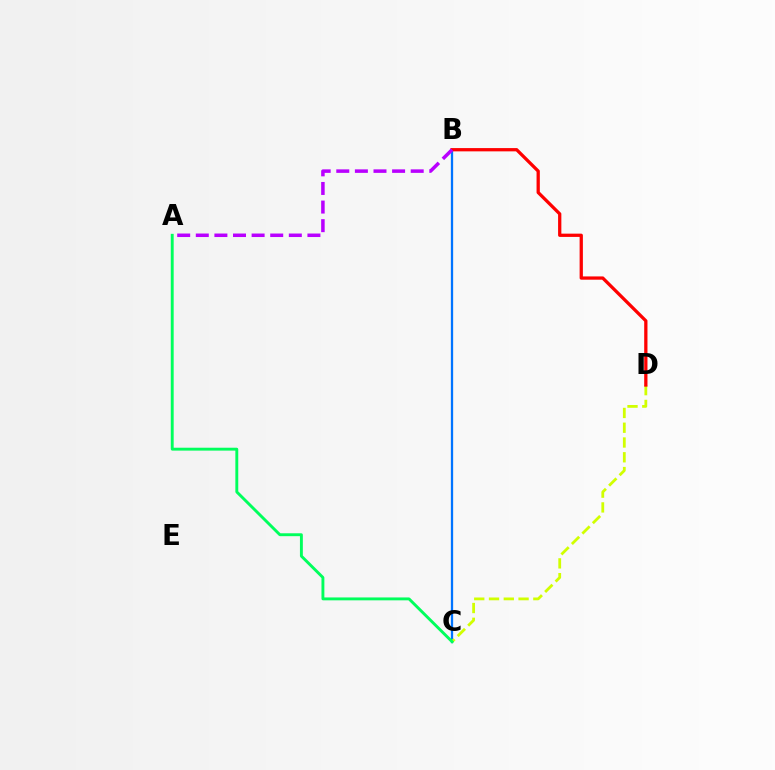{('B', 'C'): [{'color': '#0074ff', 'line_style': 'solid', 'thickness': 1.65}], ('C', 'D'): [{'color': '#d1ff00', 'line_style': 'dashed', 'thickness': 2.01}], ('A', 'C'): [{'color': '#00ff5c', 'line_style': 'solid', 'thickness': 2.09}], ('B', 'D'): [{'color': '#ff0000', 'line_style': 'solid', 'thickness': 2.35}], ('A', 'B'): [{'color': '#b900ff', 'line_style': 'dashed', 'thickness': 2.53}]}